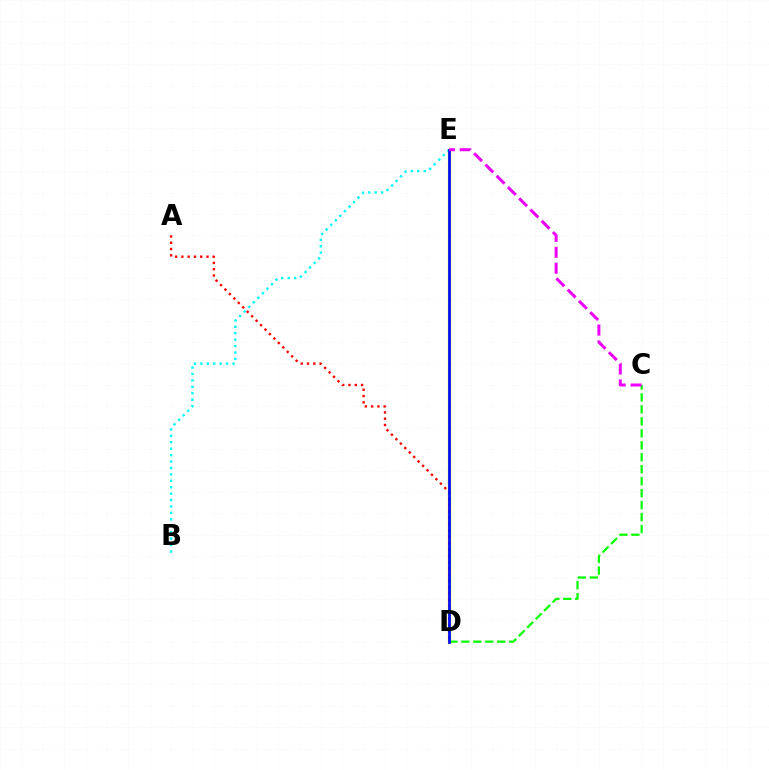{('D', 'E'): [{'color': '#fcf500', 'line_style': 'solid', 'thickness': 2.42}, {'color': '#0010ff', 'line_style': 'solid', 'thickness': 2.0}], ('B', 'E'): [{'color': '#00fff6', 'line_style': 'dotted', 'thickness': 1.75}], ('C', 'D'): [{'color': '#08ff00', 'line_style': 'dashed', 'thickness': 1.63}], ('A', 'D'): [{'color': '#ff0000', 'line_style': 'dotted', 'thickness': 1.71}], ('C', 'E'): [{'color': '#ee00ff', 'line_style': 'dashed', 'thickness': 2.16}]}